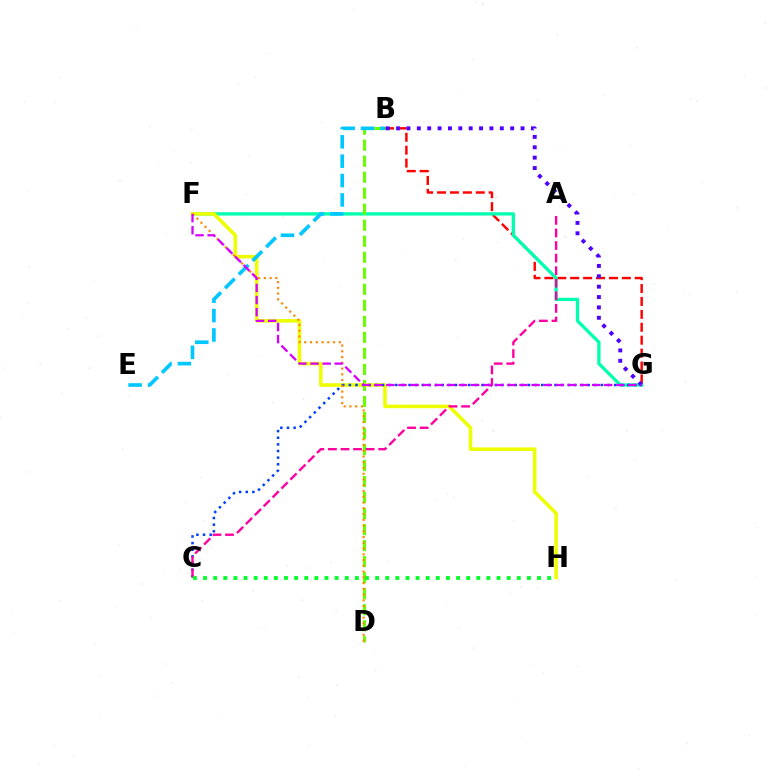{('B', 'G'): [{'color': '#ff0000', 'line_style': 'dashed', 'thickness': 1.75}, {'color': '#4f00ff', 'line_style': 'dotted', 'thickness': 2.82}], ('F', 'G'): [{'color': '#00ffaf', 'line_style': 'solid', 'thickness': 2.38}, {'color': '#d600ff', 'line_style': 'dashed', 'thickness': 1.64}], ('B', 'D'): [{'color': '#66ff00', 'line_style': 'dashed', 'thickness': 2.18}], ('F', 'H'): [{'color': '#eeff00', 'line_style': 'solid', 'thickness': 2.55}], ('C', 'G'): [{'color': '#003fff', 'line_style': 'dotted', 'thickness': 1.8}], ('A', 'C'): [{'color': '#ff00a0', 'line_style': 'dashed', 'thickness': 1.71}], ('D', 'F'): [{'color': '#ff8800', 'line_style': 'dotted', 'thickness': 1.56}], ('B', 'E'): [{'color': '#00c7ff', 'line_style': 'dashed', 'thickness': 2.63}], ('C', 'H'): [{'color': '#00ff27', 'line_style': 'dotted', 'thickness': 2.75}]}